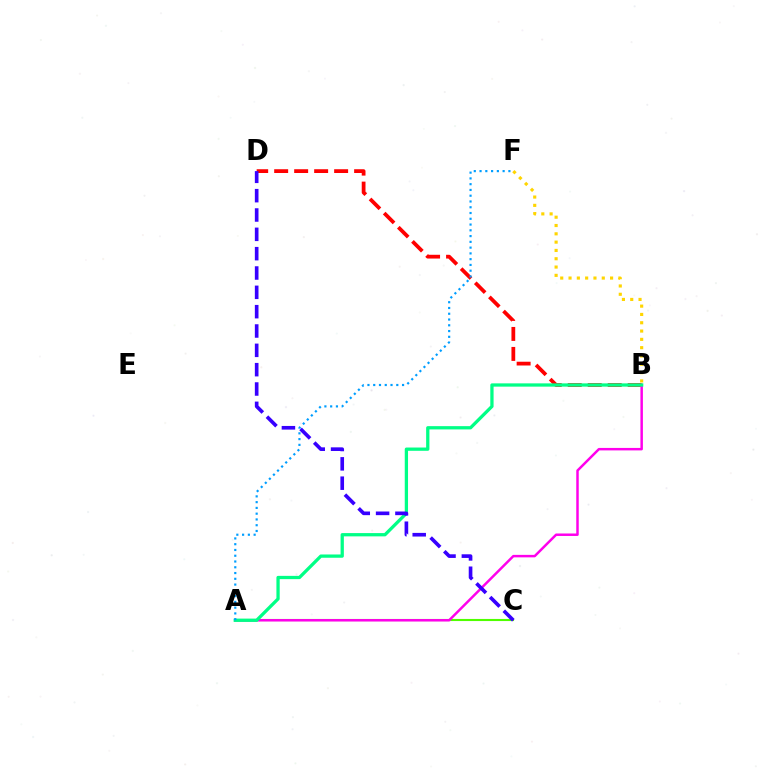{('A', 'C'): [{'color': '#4fff00', 'line_style': 'solid', 'thickness': 1.52}], ('B', 'D'): [{'color': '#ff0000', 'line_style': 'dashed', 'thickness': 2.72}], ('A', 'B'): [{'color': '#ff00ed', 'line_style': 'solid', 'thickness': 1.78}, {'color': '#00ff86', 'line_style': 'solid', 'thickness': 2.36}], ('B', 'F'): [{'color': '#ffd500', 'line_style': 'dotted', 'thickness': 2.26}], ('C', 'D'): [{'color': '#3700ff', 'line_style': 'dashed', 'thickness': 2.63}], ('A', 'F'): [{'color': '#009eff', 'line_style': 'dotted', 'thickness': 1.57}]}